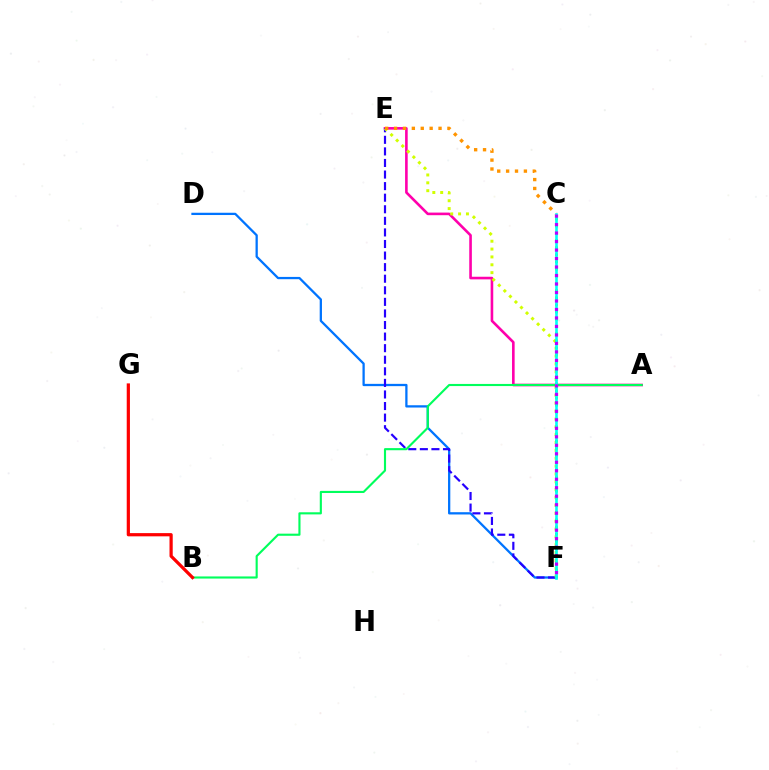{('A', 'E'): [{'color': '#ff00ac', 'line_style': 'solid', 'thickness': 1.88}], ('D', 'F'): [{'color': '#0074ff', 'line_style': 'solid', 'thickness': 1.64}], ('E', 'F'): [{'color': '#2500ff', 'line_style': 'dashed', 'thickness': 1.57}, {'color': '#d1ff00', 'line_style': 'dotted', 'thickness': 2.14}], ('A', 'B'): [{'color': '#00ff5c', 'line_style': 'solid', 'thickness': 1.53}], ('C', 'E'): [{'color': '#ff9400', 'line_style': 'dotted', 'thickness': 2.42}], ('C', 'F'): [{'color': '#3dff00', 'line_style': 'dotted', 'thickness': 1.95}, {'color': '#00fff6', 'line_style': 'solid', 'thickness': 1.9}, {'color': '#b900ff', 'line_style': 'dotted', 'thickness': 2.31}], ('B', 'G'): [{'color': '#ff0000', 'line_style': 'solid', 'thickness': 2.32}]}